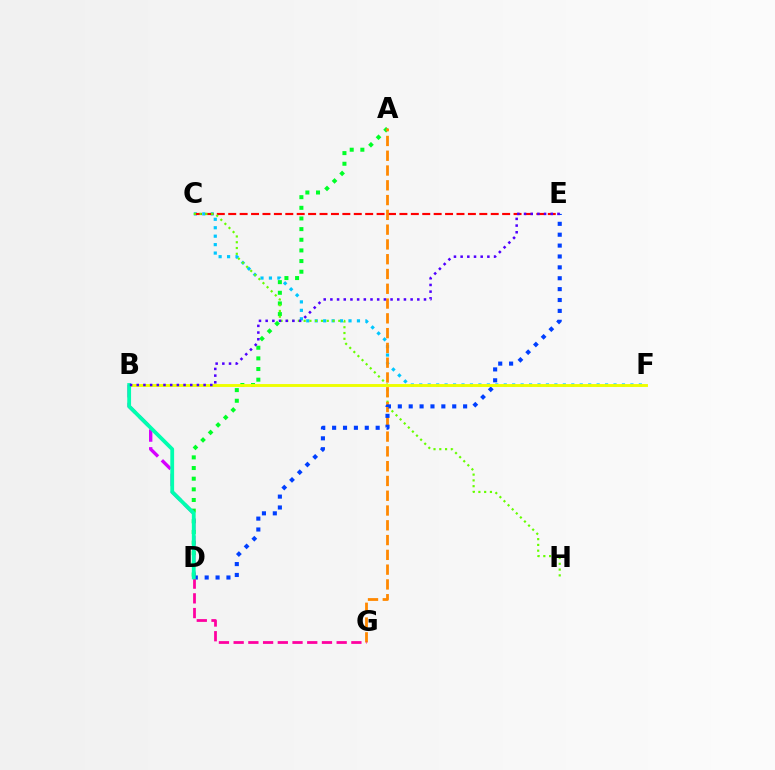{('A', 'D'): [{'color': '#00ff27', 'line_style': 'dotted', 'thickness': 2.89}], ('C', 'F'): [{'color': '#00c7ff', 'line_style': 'dotted', 'thickness': 2.29}], ('C', 'E'): [{'color': '#ff0000', 'line_style': 'dashed', 'thickness': 1.55}], ('C', 'H'): [{'color': '#66ff00', 'line_style': 'dotted', 'thickness': 1.57}], ('A', 'G'): [{'color': '#ff8800', 'line_style': 'dashed', 'thickness': 2.01}], ('D', 'E'): [{'color': '#003fff', 'line_style': 'dotted', 'thickness': 2.96}], ('D', 'G'): [{'color': '#ff00a0', 'line_style': 'dashed', 'thickness': 2.0}], ('B', 'D'): [{'color': '#d600ff', 'line_style': 'dashed', 'thickness': 2.41}, {'color': '#00ffaf', 'line_style': 'solid', 'thickness': 2.73}], ('B', 'F'): [{'color': '#eeff00', 'line_style': 'solid', 'thickness': 2.09}], ('B', 'E'): [{'color': '#4f00ff', 'line_style': 'dotted', 'thickness': 1.82}]}